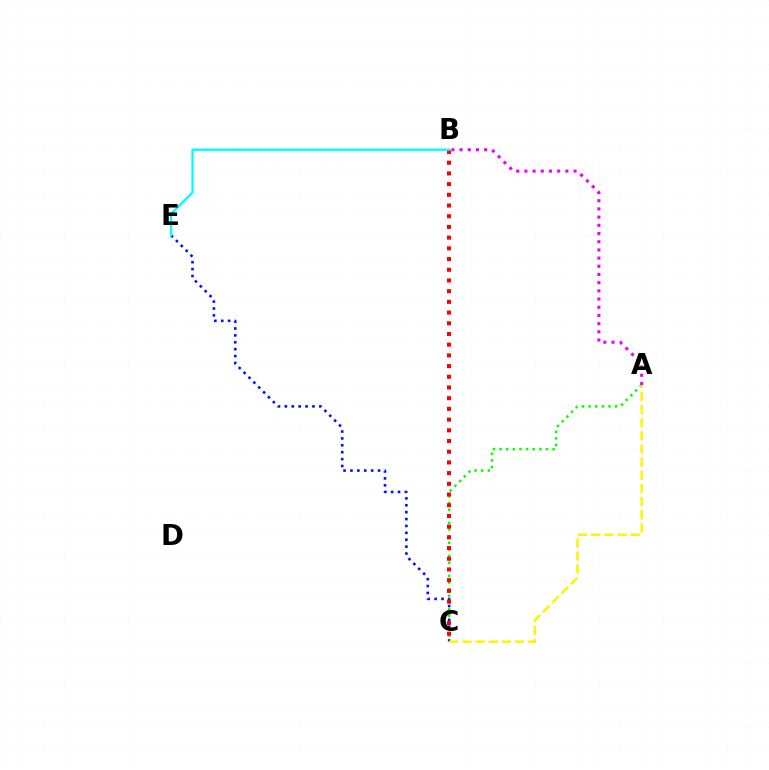{('C', 'E'): [{'color': '#0010ff', 'line_style': 'dotted', 'thickness': 1.87}], ('A', 'C'): [{'color': '#08ff00', 'line_style': 'dotted', 'thickness': 1.8}, {'color': '#fcf500', 'line_style': 'dashed', 'thickness': 1.79}], ('A', 'B'): [{'color': '#ee00ff', 'line_style': 'dotted', 'thickness': 2.23}], ('B', 'C'): [{'color': '#ff0000', 'line_style': 'dotted', 'thickness': 2.91}], ('B', 'E'): [{'color': '#00fff6', 'line_style': 'solid', 'thickness': 1.64}]}